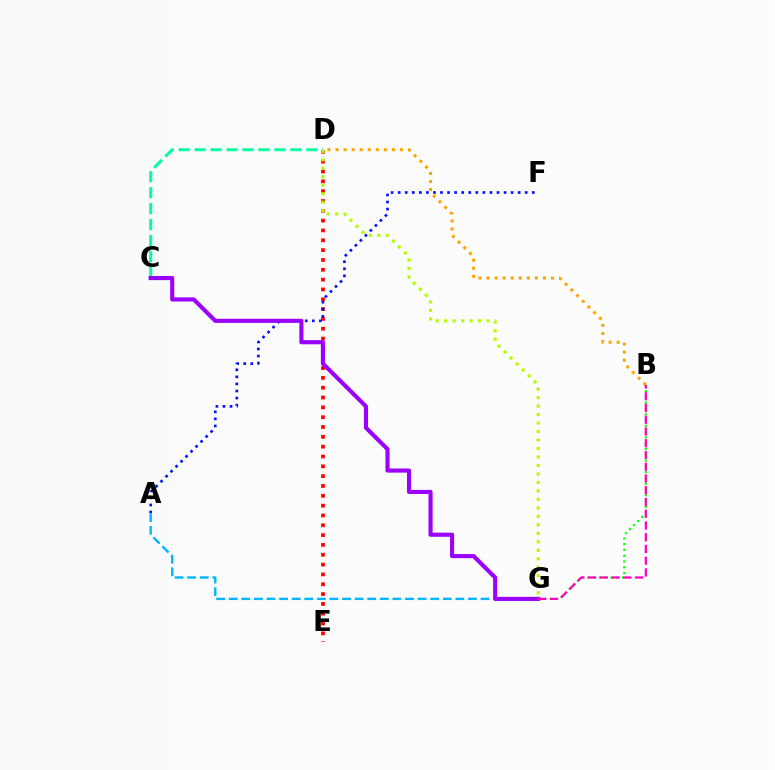{('B', 'G'): [{'color': '#08ff00', 'line_style': 'dotted', 'thickness': 1.57}, {'color': '#ff00bd', 'line_style': 'dashed', 'thickness': 1.6}], ('C', 'D'): [{'color': '#00ff9d', 'line_style': 'dashed', 'thickness': 2.17}], ('B', 'D'): [{'color': '#ffa500', 'line_style': 'dotted', 'thickness': 2.19}], ('D', 'E'): [{'color': '#ff0000', 'line_style': 'dotted', 'thickness': 2.67}], ('A', 'F'): [{'color': '#0010ff', 'line_style': 'dotted', 'thickness': 1.92}], ('A', 'G'): [{'color': '#00b5ff', 'line_style': 'dashed', 'thickness': 1.71}], ('C', 'G'): [{'color': '#9b00ff', 'line_style': 'solid', 'thickness': 2.97}], ('D', 'G'): [{'color': '#b3ff00', 'line_style': 'dotted', 'thickness': 2.3}]}